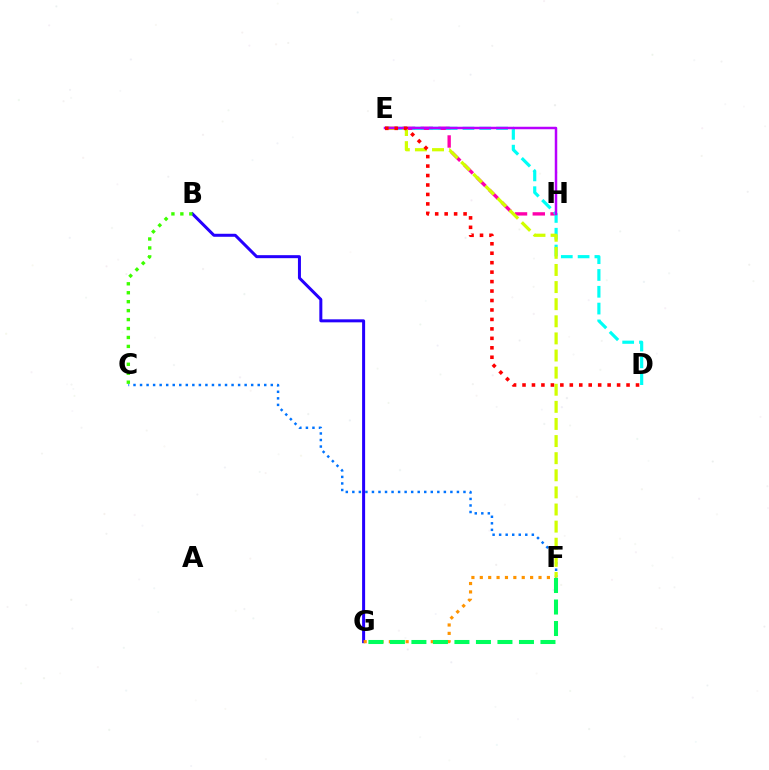{('C', 'F'): [{'color': '#0074ff', 'line_style': 'dotted', 'thickness': 1.78}], ('B', 'G'): [{'color': '#2500ff', 'line_style': 'solid', 'thickness': 2.17}], ('E', 'H'): [{'color': '#ff00ac', 'line_style': 'dashed', 'thickness': 2.42}, {'color': '#b900ff', 'line_style': 'solid', 'thickness': 1.79}], ('D', 'E'): [{'color': '#00fff6', 'line_style': 'dashed', 'thickness': 2.28}, {'color': '#ff0000', 'line_style': 'dotted', 'thickness': 2.57}], ('F', 'G'): [{'color': '#ff9400', 'line_style': 'dotted', 'thickness': 2.28}, {'color': '#00ff5c', 'line_style': 'dashed', 'thickness': 2.92}], ('E', 'F'): [{'color': '#d1ff00', 'line_style': 'dashed', 'thickness': 2.32}], ('B', 'C'): [{'color': '#3dff00', 'line_style': 'dotted', 'thickness': 2.43}]}